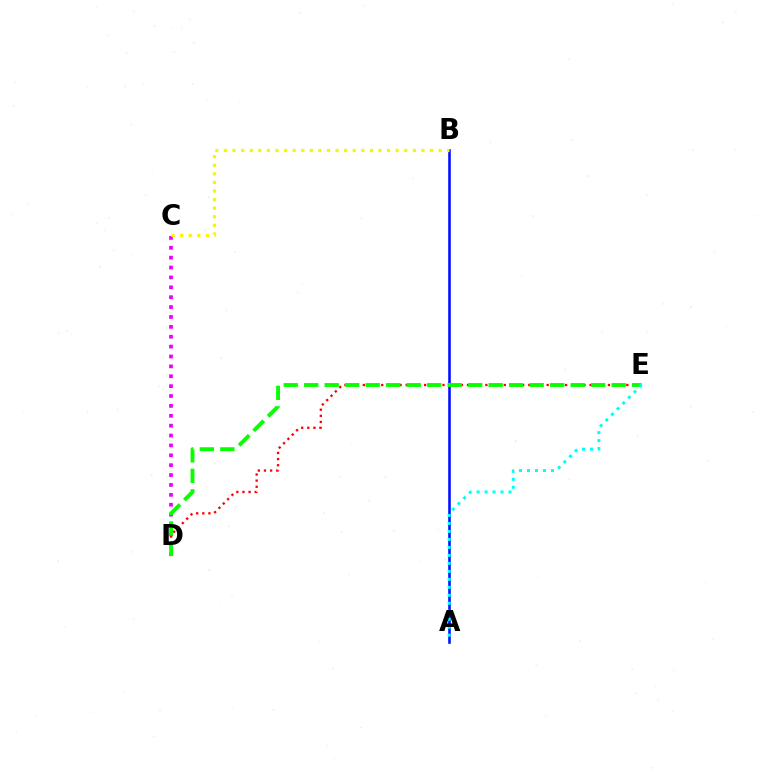{('C', 'D'): [{'color': '#ee00ff', 'line_style': 'dotted', 'thickness': 2.69}], ('D', 'E'): [{'color': '#ff0000', 'line_style': 'dotted', 'thickness': 1.67}, {'color': '#08ff00', 'line_style': 'dashed', 'thickness': 2.78}], ('A', 'B'): [{'color': '#0010ff', 'line_style': 'solid', 'thickness': 1.86}], ('B', 'C'): [{'color': '#fcf500', 'line_style': 'dotted', 'thickness': 2.33}], ('A', 'E'): [{'color': '#00fff6', 'line_style': 'dotted', 'thickness': 2.17}]}